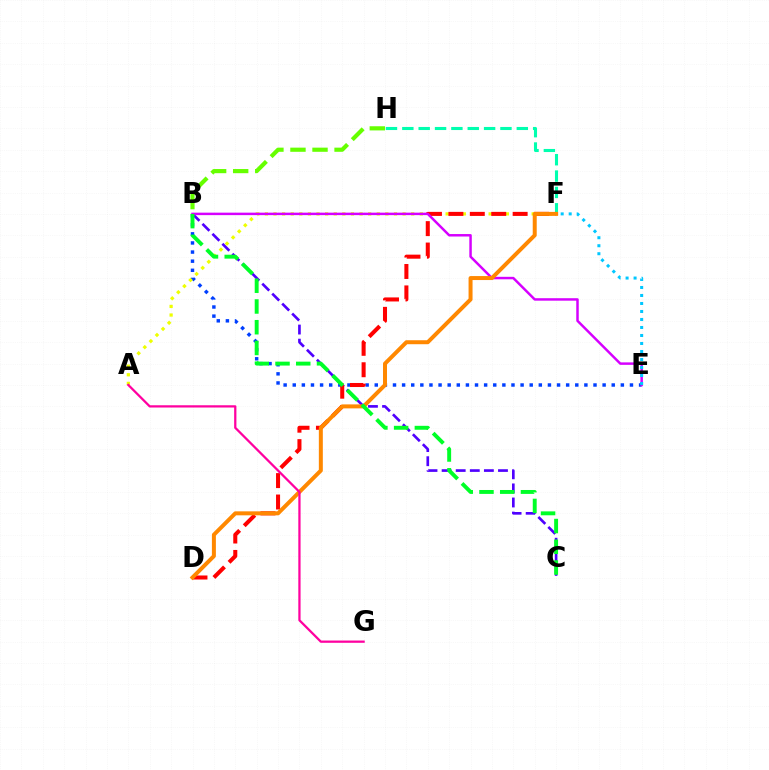{('F', 'H'): [{'color': '#00ffaf', 'line_style': 'dashed', 'thickness': 2.22}], ('B', 'C'): [{'color': '#4f00ff', 'line_style': 'dashed', 'thickness': 1.91}, {'color': '#00ff27', 'line_style': 'dashed', 'thickness': 2.82}], ('B', 'E'): [{'color': '#003fff', 'line_style': 'dotted', 'thickness': 2.48}, {'color': '#d600ff', 'line_style': 'solid', 'thickness': 1.78}], ('A', 'F'): [{'color': '#eeff00', 'line_style': 'dotted', 'thickness': 2.34}], ('D', 'F'): [{'color': '#ff0000', 'line_style': 'dashed', 'thickness': 2.91}, {'color': '#ff8800', 'line_style': 'solid', 'thickness': 2.87}], ('E', 'F'): [{'color': '#00c7ff', 'line_style': 'dotted', 'thickness': 2.17}], ('A', 'G'): [{'color': '#ff00a0', 'line_style': 'solid', 'thickness': 1.63}], ('B', 'H'): [{'color': '#66ff00', 'line_style': 'dashed', 'thickness': 3.0}]}